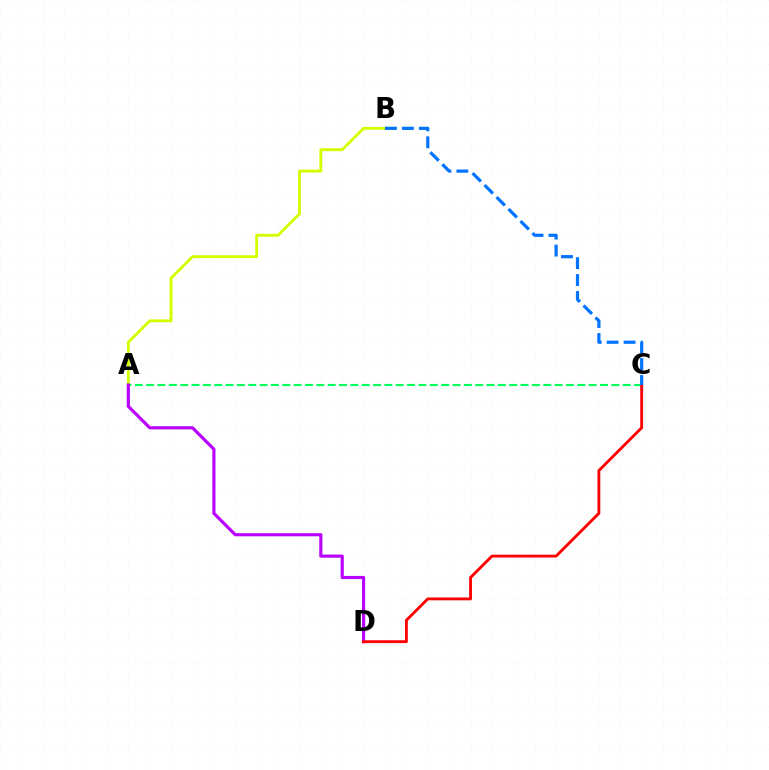{('A', 'C'): [{'color': '#00ff5c', 'line_style': 'dashed', 'thickness': 1.54}], ('A', 'B'): [{'color': '#d1ff00', 'line_style': 'solid', 'thickness': 2.07}], ('A', 'D'): [{'color': '#b900ff', 'line_style': 'solid', 'thickness': 2.27}], ('C', 'D'): [{'color': '#ff0000', 'line_style': 'solid', 'thickness': 2.05}], ('B', 'C'): [{'color': '#0074ff', 'line_style': 'dashed', 'thickness': 2.3}]}